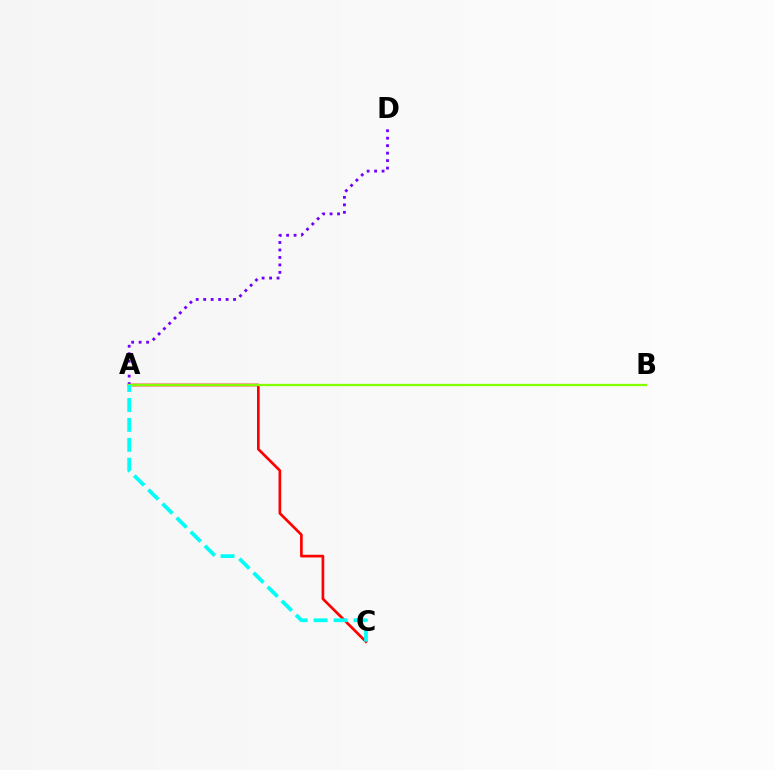{('A', 'C'): [{'color': '#ff0000', 'line_style': 'solid', 'thickness': 1.93}, {'color': '#00fff6', 'line_style': 'dashed', 'thickness': 2.71}], ('A', 'D'): [{'color': '#7200ff', 'line_style': 'dotted', 'thickness': 2.03}], ('A', 'B'): [{'color': '#84ff00', 'line_style': 'solid', 'thickness': 1.63}]}